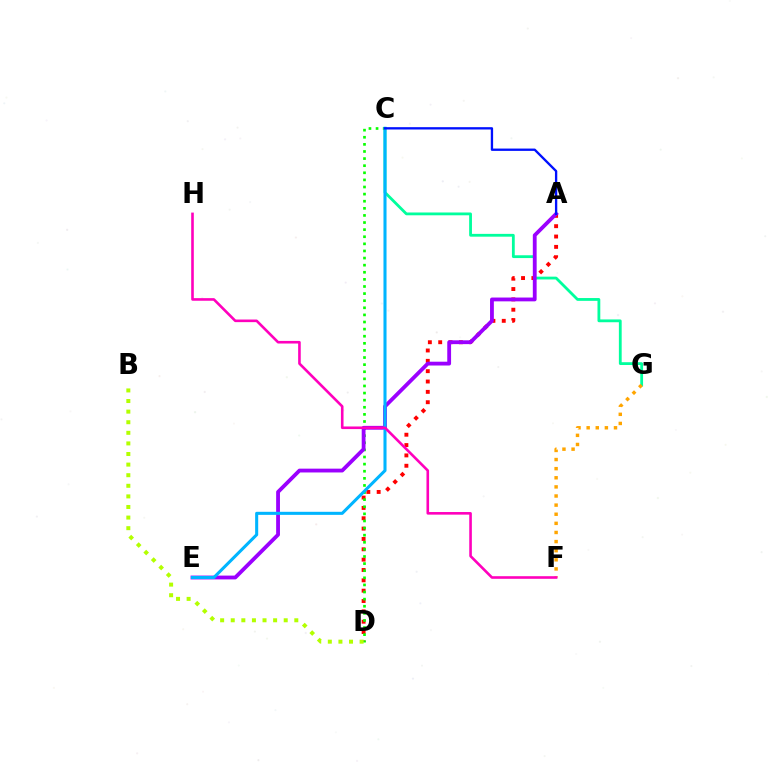{('A', 'D'): [{'color': '#ff0000', 'line_style': 'dotted', 'thickness': 2.81}], ('C', 'G'): [{'color': '#00ff9d', 'line_style': 'solid', 'thickness': 2.02}], ('C', 'D'): [{'color': '#08ff00', 'line_style': 'dotted', 'thickness': 1.93}], ('A', 'E'): [{'color': '#9b00ff', 'line_style': 'solid', 'thickness': 2.74}], ('B', 'D'): [{'color': '#b3ff00', 'line_style': 'dotted', 'thickness': 2.88}], ('F', 'G'): [{'color': '#ffa500', 'line_style': 'dotted', 'thickness': 2.48}], ('C', 'E'): [{'color': '#00b5ff', 'line_style': 'solid', 'thickness': 2.2}], ('A', 'C'): [{'color': '#0010ff', 'line_style': 'solid', 'thickness': 1.68}], ('F', 'H'): [{'color': '#ff00bd', 'line_style': 'solid', 'thickness': 1.88}]}